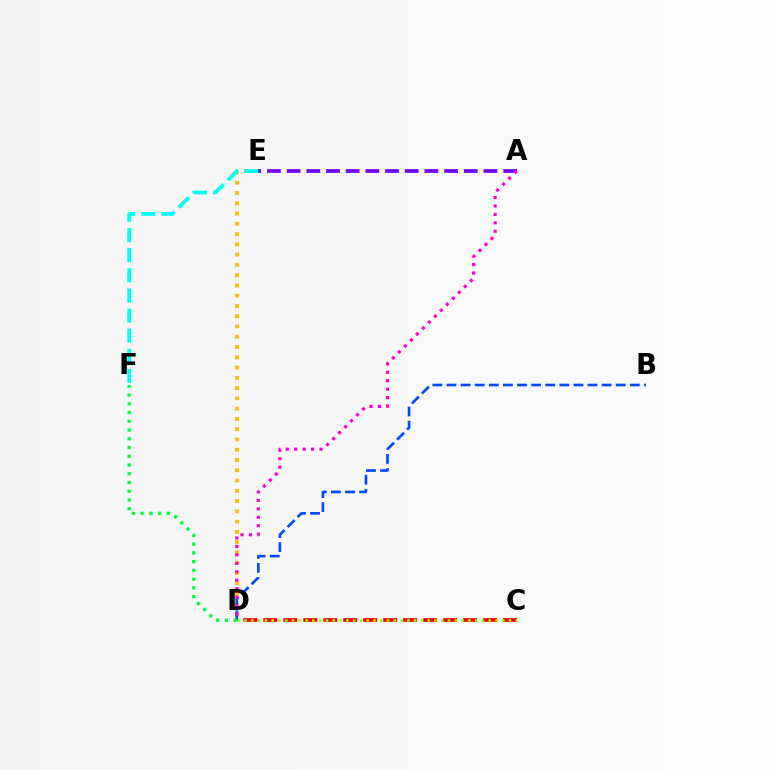{('D', 'E'): [{'color': '#ffbd00', 'line_style': 'dotted', 'thickness': 2.79}], ('B', 'D'): [{'color': '#004bff', 'line_style': 'dashed', 'thickness': 1.92}], ('A', 'E'): [{'color': '#7200ff', 'line_style': 'dashed', 'thickness': 2.67}], ('D', 'F'): [{'color': '#00ff39', 'line_style': 'dotted', 'thickness': 2.38}], ('E', 'F'): [{'color': '#00fff6', 'line_style': 'dashed', 'thickness': 2.73}], ('A', 'D'): [{'color': '#ff00cf', 'line_style': 'dotted', 'thickness': 2.29}], ('C', 'D'): [{'color': '#ff0000', 'line_style': 'dashed', 'thickness': 2.71}, {'color': '#84ff00', 'line_style': 'dotted', 'thickness': 1.84}]}